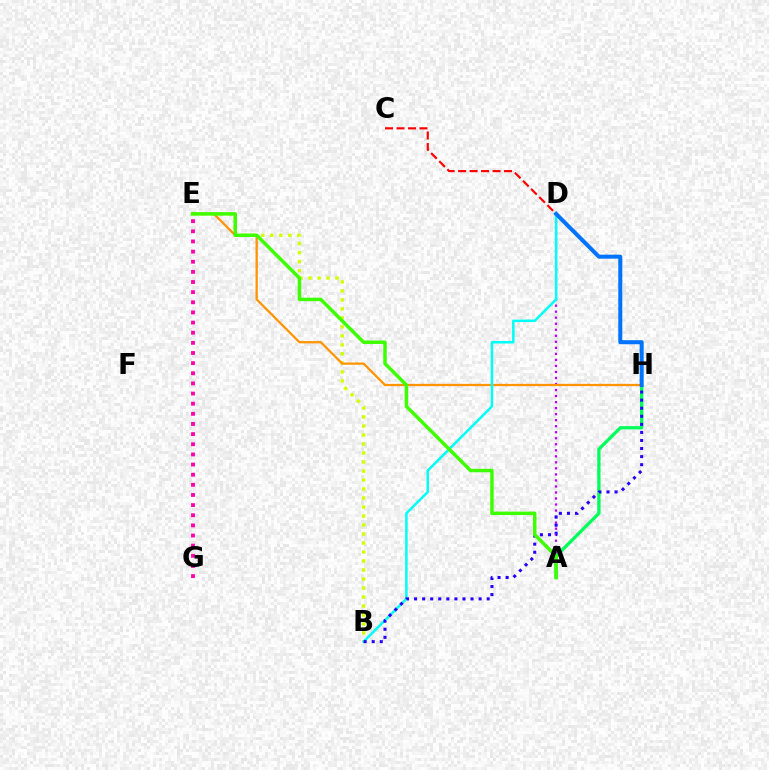{('B', 'E'): [{'color': '#d1ff00', 'line_style': 'dotted', 'thickness': 2.45}], ('A', 'D'): [{'color': '#b900ff', 'line_style': 'dotted', 'thickness': 1.64}], ('C', 'D'): [{'color': '#ff0000', 'line_style': 'dashed', 'thickness': 1.56}], ('E', 'H'): [{'color': '#ff9400', 'line_style': 'solid', 'thickness': 1.63}], ('B', 'D'): [{'color': '#00fff6', 'line_style': 'solid', 'thickness': 1.81}], ('A', 'H'): [{'color': '#00ff5c', 'line_style': 'solid', 'thickness': 2.37}], ('B', 'H'): [{'color': '#2500ff', 'line_style': 'dotted', 'thickness': 2.19}], ('E', 'G'): [{'color': '#ff00ac', 'line_style': 'dotted', 'thickness': 2.76}], ('A', 'E'): [{'color': '#3dff00', 'line_style': 'solid', 'thickness': 2.5}], ('D', 'H'): [{'color': '#0074ff', 'line_style': 'solid', 'thickness': 2.89}]}